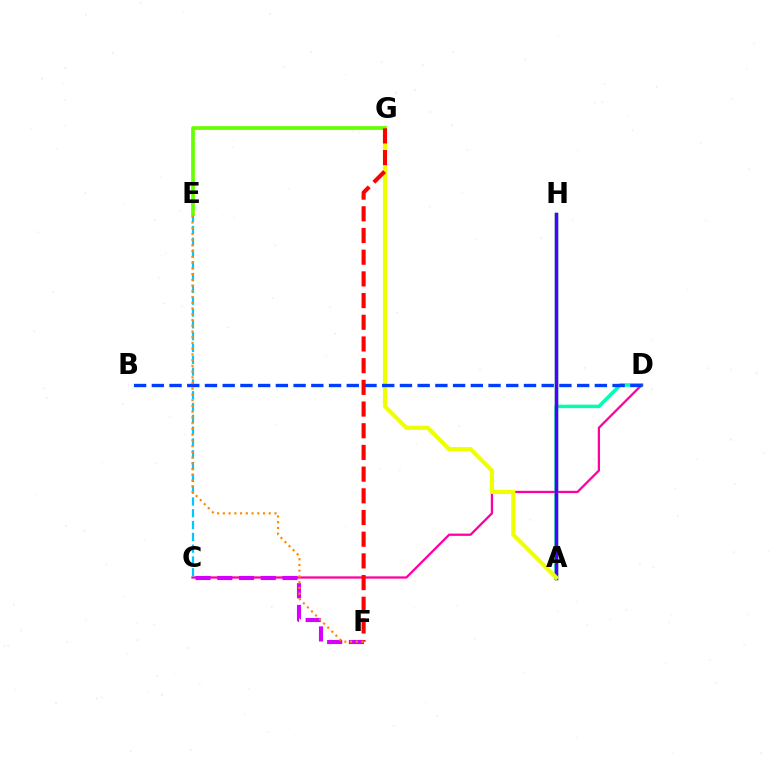{('A', 'D'): [{'color': '#00ffaf', 'line_style': 'solid', 'thickness': 2.51}], ('C', 'D'): [{'color': '#ff00a0', 'line_style': 'solid', 'thickness': 1.63}], ('C', 'F'): [{'color': '#d600ff', 'line_style': 'dashed', 'thickness': 2.95}], ('A', 'H'): [{'color': '#00ff27', 'line_style': 'solid', 'thickness': 2.44}, {'color': '#4f00ff', 'line_style': 'solid', 'thickness': 2.5}], ('A', 'G'): [{'color': '#eeff00', 'line_style': 'solid', 'thickness': 3.0}], ('C', 'E'): [{'color': '#00c7ff', 'line_style': 'dashed', 'thickness': 1.6}], ('B', 'D'): [{'color': '#003fff', 'line_style': 'dashed', 'thickness': 2.41}], ('E', 'G'): [{'color': '#66ff00', 'line_style': 'solid', 'thickness': 2.66}], ('F', 'G'): [{'color': '#ff0000', 'line_style': 'dashed', 'thickness': 2.95}], ('E', 'F'): [{'color': '#ff8800', 'line_style': 'dotted', 'thickness': 1.56}]}